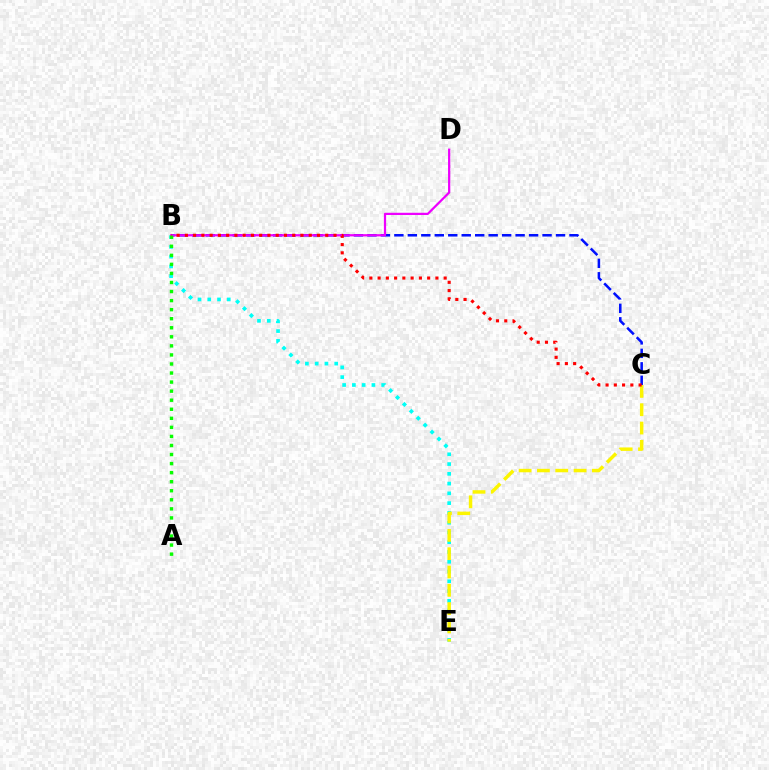{('B', 'C'): [{'color': '#0010ff', 'line_style': 'dashed', 'thickness': 1.83}, {'color': '#ff0000', 'line_style': 'dotted', 'thickness': 2.24}], ('B', 'E'): [{'color': '#00fff6', 'line_style': 'dotted', 'thickness': 2.65}], ('B', 'D'): [{'color': '#ee00ff', 'line_style': 'solid', 'thickness': 1.61}], ('A', 'B'): [{'color': '#08ff00', 'line_style': 'dotted', 'thickness': 2.46}], ('C', 'E'): [{'color': '#fcf500', 'line_style': 'dashed', 'thickness': 2.49}]}